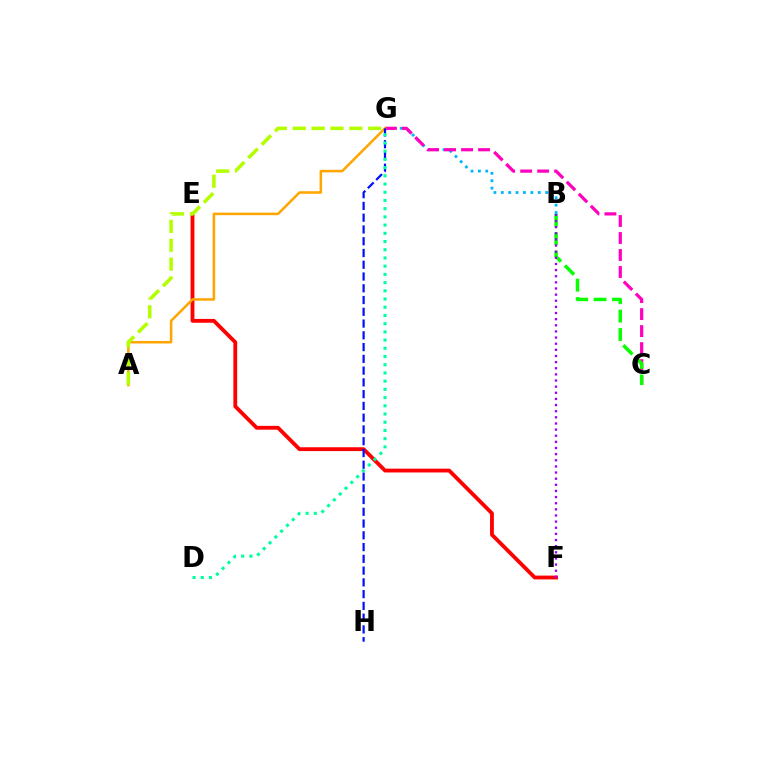{('B', 'G'): [{'color': '#00b5ff', 'line_style': 'dotted', 'thickness': 2.01}], ('E', 'F'): [{'color': '#ff0000', 'line_style': 'solid', 'thickness': 2.75}], ('C', 'G'): [{'color': '#ff00bd', 'line_style': 'dashed', 'thickness': 2.31}], ('A', 'G'): [{'color': '#ffa500', 'line_style': 'solid', 'thickness': 1.82}, {'color': '#b3ff00', 'line_style': 'dashed', 'thickness': 2.56}], ('G', 'H'): [{'color': '#0010ff', 'line_style': 'dashed', 'thickness': 1.6}], ('B', 'C'): [{'color': '#08ff00', 'line_style': 'dashed', 'thickness': 2.5}], ('B', 'F'): [{'color': '#9b00ff', 'line_style': 'dotted', 'thickness': 1.67}], ('D', 'G'): [{'color': '#00ff9d', 'line_style': 'dotted', 'thickness': 2.23}]}